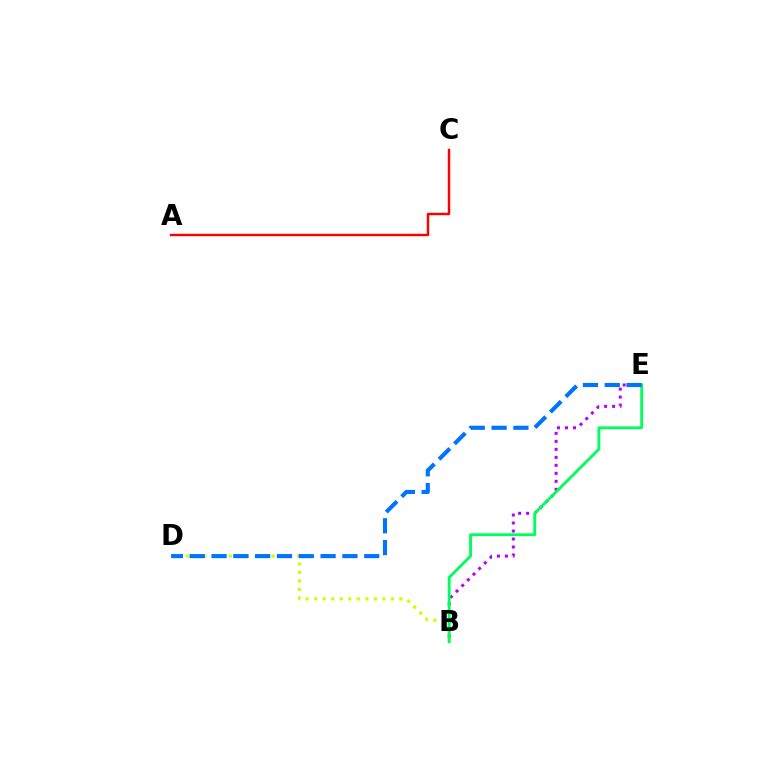{('B', 'E'): [{'color': '#b900ff', 'line_style': 'dotted', 'thickness': 2.17}, {'color': '#00ff5c', 'line_style': 'solid', 'thickness': 2.05}], ('B', 'D'): [{'color': '#d1ff00', 'line_style': 'dotted', 'thickness': 2.32}], ('D', 'E'): [{'color': '#0074ff', 'line_style': 'dashed', 'thickness': 2.96}], ('A', 'C'): [{'color': '#ff0000', 'line_style': 'solid', 'thickness': 1.75}]}